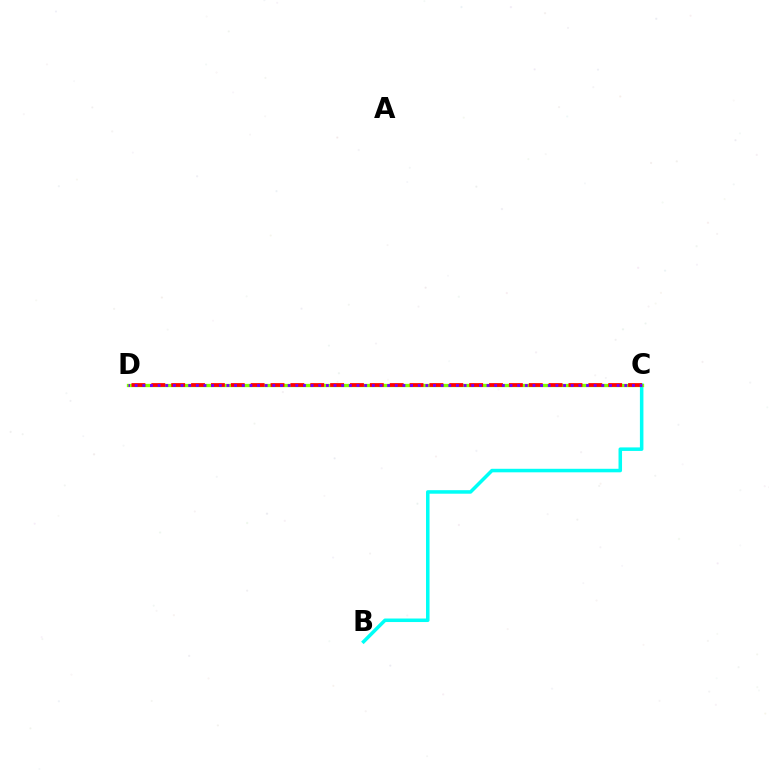{('B', 'C'): [{'color': '#00fff6', 'line_style': 'solid', 'thickness': 2.54}], ('C', 'D'): [{'color': '#84ff00', 'line_style': 'solid', 'thickness': 2.38}, {'color': '#ff0000', 'line_style': 'dashed', 'thickness': 2.7}, {'color': '#7200ff', 'line_style': 'dotted', 'thickness': 2.08}]}